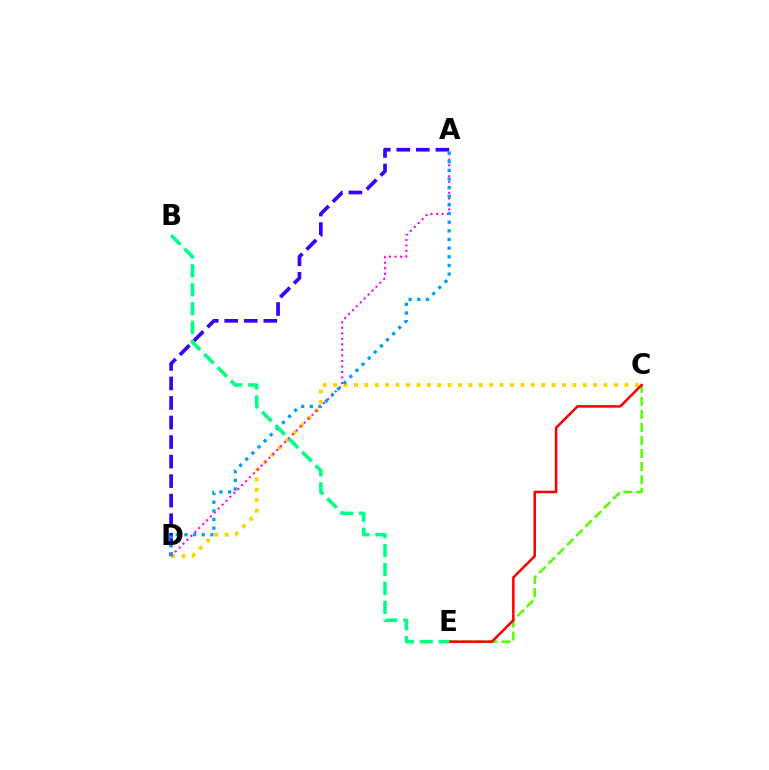{('A', 'D'): [{'color': '#3700ff', 'line_style': 'dashed', 'thickness': 2.65}, {'color': '#ff00ed', 'line_style': 'dotted', 'thickness': 1.5}, {'color': '#009eff', 'line_style': 'dotted', 'thickness': 2.35}], ('C', 'D'): [{'color': '#ffd500', 'line_style': 'dotted', 'thickness': 2.83}], ('C', 'E'): [{'color': '#4fff00', 'line_style': 'dashed', 'thickness': 1.77}, {'color': '#ff0000', 'line_style': 'solid', 'thickness': 1.83}], ('B', 'E'): [{'color': '#00ff86', 'line_style': 'dashed', 'thickness': 2.57}]}